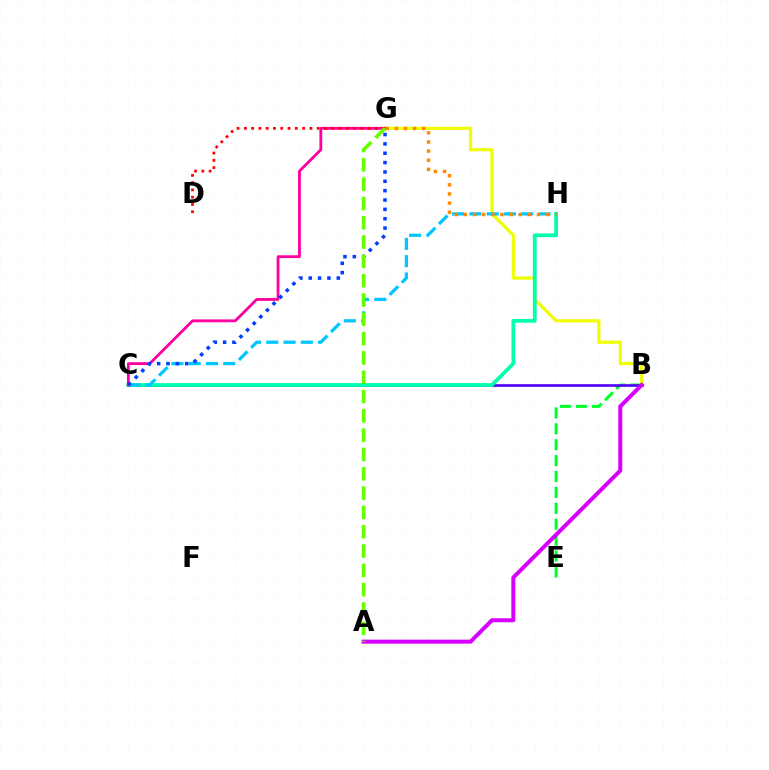{('B', 'E'): [{'color': '#00ff27', 'line_style': 'dashed', 'thickness': 2.16}], ('B', 'C'): [{'color': '#4f00ff', 'line_style': 'solid', 'thickness': 1.9}], ('B', 'G'): [{'color': '#eeff00', 'line_style': 'solid', 'thickness': 2.29}], ('C', 'H'): [{'color': '#00ffaf', 'line_style': 'solid', 'thickness': 2.71}, {'color': '#00c7ff', 'line_style': 'dashed', 'thickness': 2.35}], ('C', 'G'): [{'color': '#ff00a0', 'line_style': 'solid', 'thickness': 2.03}, {'color': '#003fff', 'line_style': 'dotted', 'thickness': 2.54}], ('A', 'B'): [{'color': '#d600ff', 'line_style': 'solid', 'thickness': 2.89}], ('D', 'G'): [{'color': '#ff0000', 'line_style': 'dotted', 'thickness': 1.98}], ('A', 'G'): [{'color': '#66ff00', 'line_style': 'dashed', 'thickness': 2.62}], ('G', 'H'): [{'color': '#ff8800', 'line_style': 'dotted', 'thickness': 2.48}]}